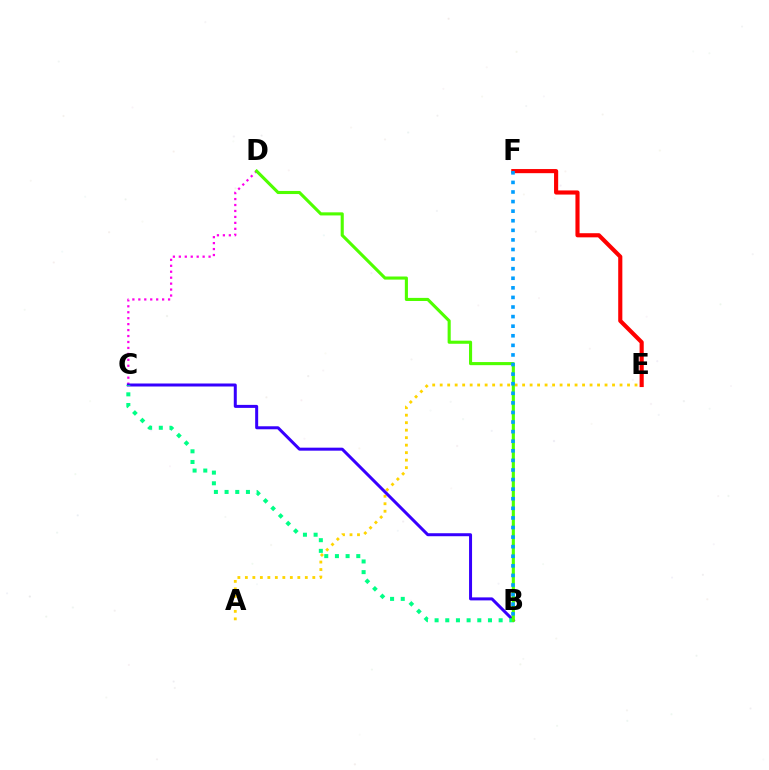{('E', 'F'): [{'color': '#ff0000', 'line_style': 'solid', 'thickness': 2.97}], ('C', 'D'): [{'color': '#ff00ed', 'line_style': 'dotted', 'thickness': 1.62}], ('A', 'E'): [{'color': '#ffd500', 'line_style': 'dotted', 'thickness': 2.04}], ('B', 'C'): [{'color': '#3700ff', 'line_style': 'solid', 'thickness': 2.16}, {'color': '#00ff86', 'line_style': 'dotted', 'thickness': 2.9}], ('B', 'D'): [{'color': '#4fff00', 'line_style': 'solid', 'thickness': 2.23}], ('B', 'F'): [{'color': '#009eff', 'line_style': 'dotted', 'thickness': 2.6}]}